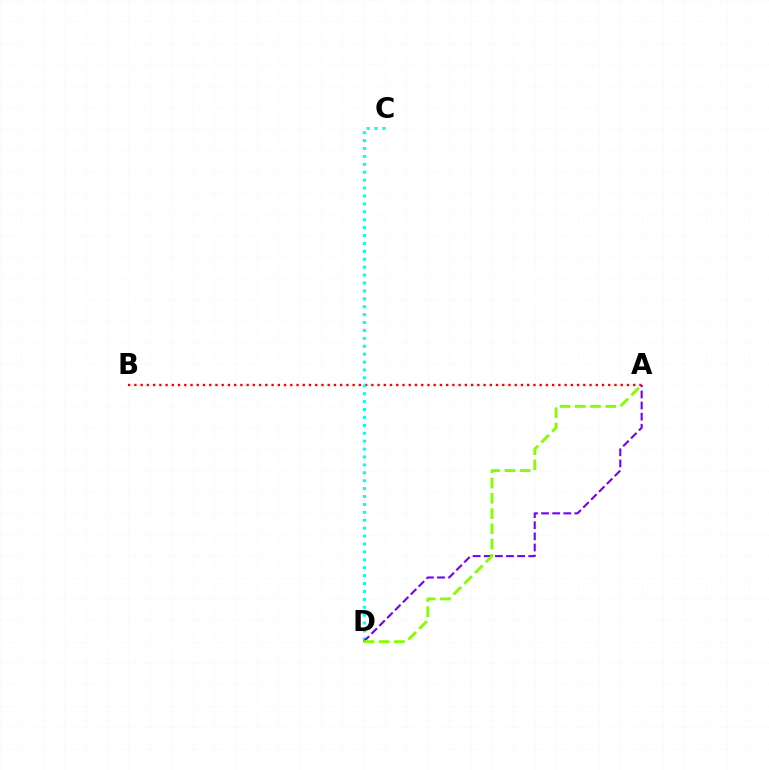{('A', 'B'): [{'color': '#ff0000', 'line_style': 'dotted', 'thickness': 1.69}], ('C', 'D'): [{'color': '#00fff6', 'line_style': 'dotted', 'thickness': 2.15}], ('A', 'D'): [{'color': '#7200ff', 'line_style': 'dashed', 'thickness': 1.51}, {'color': '#84ff00', 'line_style': 'dashed', 'thickness': 2.07}]}